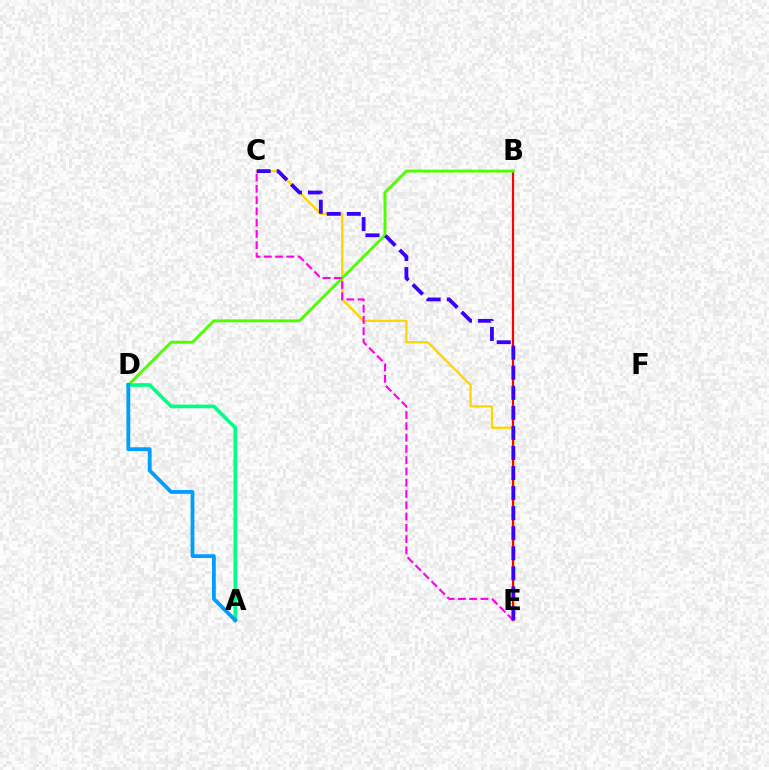{('C', 'E'): [{'color': '#ffd500', 'line_style': 'solid', 'thickness': 1.66}, {'color': '#ff00ed', 'line_style': 'dashed', 'thickness': 1.53}, {'color': '#3700ff', 'line_style': 'dashed', 'thickness': 2.73}], ('B', 'E'): [{'color': '#ff0000', 'line_style': 'solid', 'thickness': 1.57}], ('B', 'D'): [{'color': '#4fff00', 'line_style': 'solid', 'thickness': 2.07}], ('A', 'D'): [{'color': '#00ff86', 'line_style': 'solid', 'thickness': 2.61}, {'color': '#009eff', 'line_style': 'solid', 'thickness': 2.74}]}